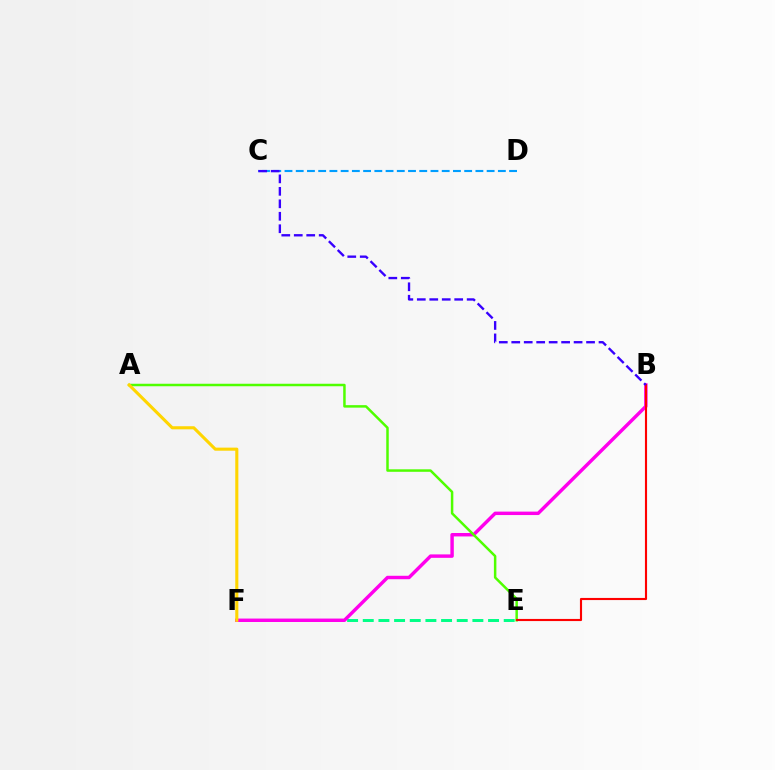{('E', 'F'): [{'color': '#00ff86', 'line_style': 'dashed', 'thickness': 2.13}], ('B', 'F'): [{'color': '#ff00ed', 'line_style': 'solid', 'thickness': 2.47}], ('A', 'E'): [{'color': '#4fff00', 'line_style': 'solid', 'thickness': 1.79}], ('A', 'F'): [{'color': '#ffd500', 'line_style': 'solid', 'thickness': 2.22}], ('B', 'E'): [{'color': '#ff0000', 'line_style': 'solid', 'thickness': 1.53}], ('C', 'D'): [{'color': '#009eff', 'line_style': 'dashed', 'thickness': 1.53}], ('B', 'C'): [{'color': '#3700ff', 'line_style': 'dashed', 'thickness': 1.69}]}